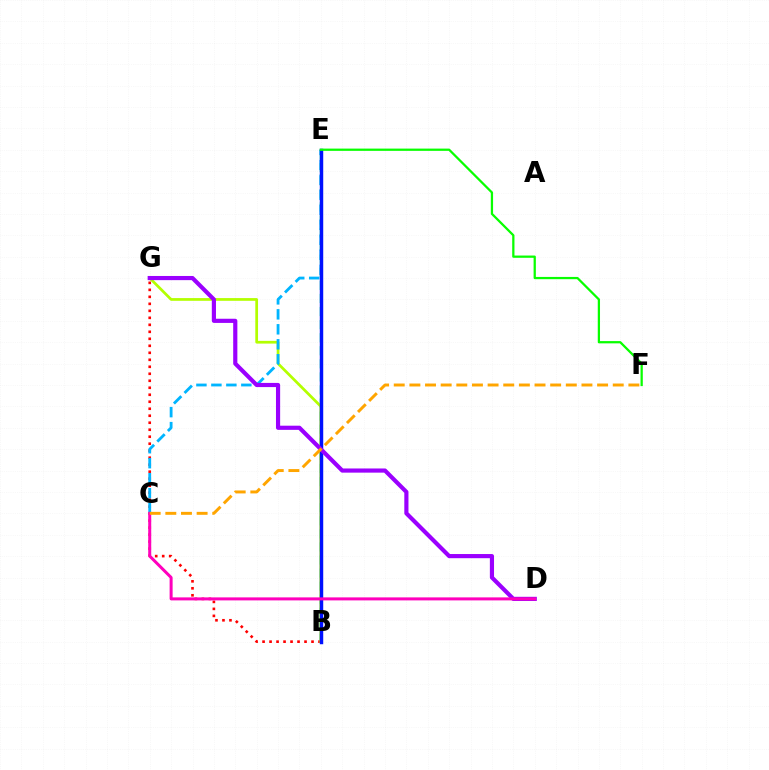{('B', 'E'): [{'color': '#00ff9d', 'line_style': 'dashed', 'thickness': 1.78}, {'color': '#0010ff', 'line_style': 'solid', 'thickness': 2.48}], ('B', 'G'): [{'color': '#ff0000', 'line_style': 'dotted', 'thickness': 1.9}, {'color': '#b3ff00', 'line_style': 'solid', 'thickness': 1.96}], ('C', 'E'): [{'color': '#00b5ff', 'line_style': 'dashed', 'thickness': 2.03}], ('D', 'G'): [{'color': '#9b00ff', 'line_style': 'solid', 'thickness': 3.0}], ('C', 'D'): [{'color': '#ff00bd', 'line_style': 'solid', 'thickness': 2.17}], ('C', 'F'): [{'color': '#ffa500', 'line_style': 'dashed', 'thickness': 2.13}], ('E', 'F'): [{'color': '#08ff00', 'line_style': 'solid', 'thickness': 1.62}]}